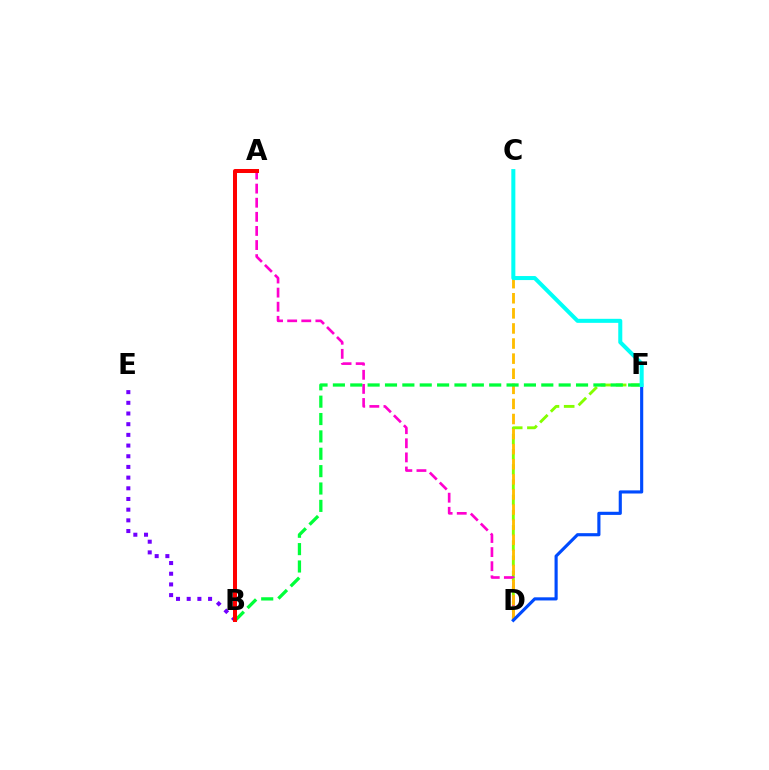{('D', 'F'): [{'color': '#84ff00', 'line_style': 'dashed', 'thickness': 2.07}, {'color': '#004bff', 'line_style': 'solid', 'thickness': 2.26}], ('A', 'D'): [{'color': '#ff00cf', 'line_style': 'dashed', 'thickness': 1.92}], ('C', 'D'): [{'color': '#ffbd00', 'line_style': 'dashed', 'thickness': 2.05}], ('B', 'F'): [{'color': '#00ff39', 'line_style': 'dashed', 'thickness': 2.36}], ('B', 'E'): [{'color': '#7200ff', 'line_style': 'dotted', 'thickness': 2.9}], ('C', 'F'): [{'color': '#00fff6', 'line_style': 'solid', 'thickness': 2.9}], ('A', 'B'): [{'color': '#ff0000', 'line_style': 'solid', 'thickness': 2.89}]}